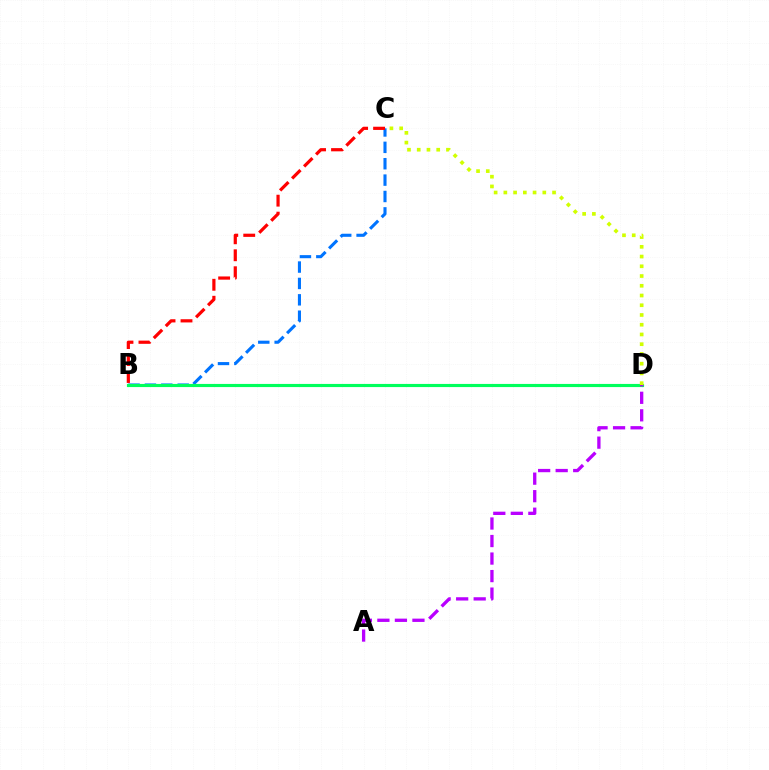{('B', 'C'): [{'color': '#0074ff', 'line_style': 'dashed', 'thickness': 2.23}, {'color': '#ff0000', 'line_style': 'dashed', 'thickness': 2.31}], ('B', 'D'): [{'color': '#00ff5c', 'line_style': 'solid', 'thickness': 2.26}], ('C', 'D'): [{'color': '#d1ff00', 'line_style': 'dotted', 'thickness': 2.65}], ('A', 'D'): [{'color': '#b900ff', 'line_style': 'dashed', 'thickness': 2.38}]}